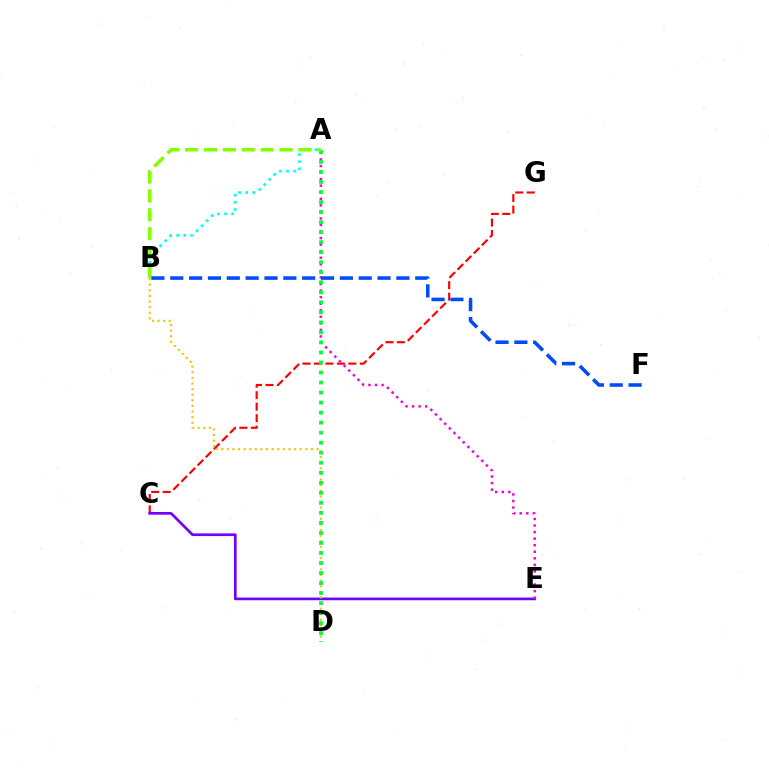{('C', 'G'): [{'color': '#ff0000', 'line_style': 'dashed', 'thickness': 1.56}], ('A', 'B'): [{'color': '#00fff6', 'line_style': 'dotted', 'thickness': 1.93}, {'color': '#84ff00', 'line_style': 'dashed', 'thickness': 2.57}], ('C', 'E'): [{'color': '#7200ff', 'line_style': 'solid', 'thickness': 1.94}], ('A', 'E'): [{'color': '#ff00cf', 'line_style': 'dotted', 'thickness': 1.78}], ('B', 'D'): [{'color': '#ffbd00', 'line_style': 'dotted', 'thickness': 1.52}], ('A', 'D'): [{'color': '#00ff39', 'line_style': 'dotted', 'thickness': 2.72}], ('B', 'F'): [{'color': '#004bff', 'line_style': 'dashed', 'thickness': 2.56}]}